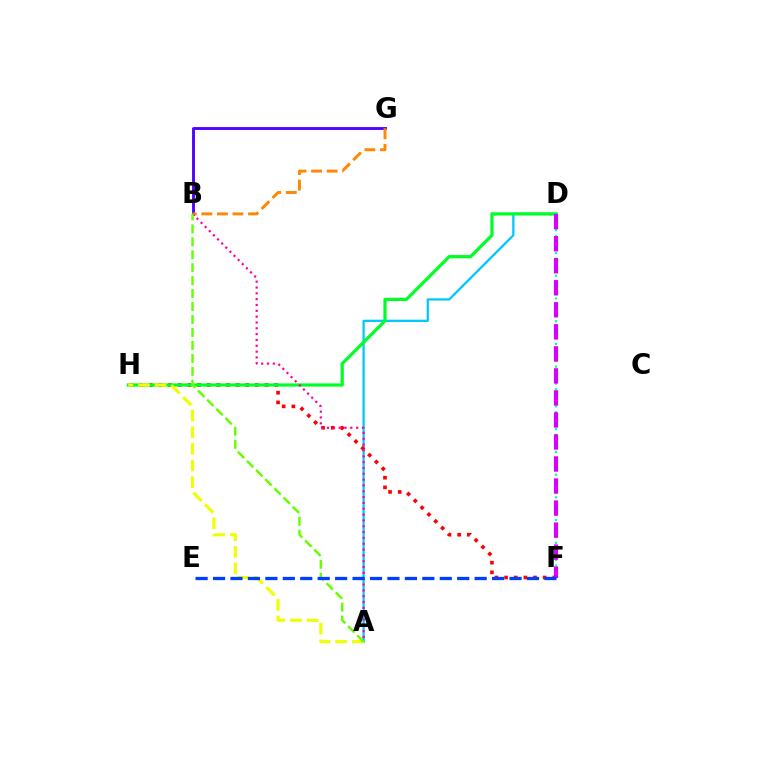{('A', 'D'): [{'color': '#00c7ff', 'line_style': 'solid', 'thickness': 1.63}], ('F', 'H'): [{'color': '#ff0000', 'line_style': 'dotted', 'thickness': 2.62}], ('D', 'H'): [{'color': '#00ff27', 'line_style': 'solid', 'thickness': 2.32}], ('A', 'H'): [{'color': '#eeff00', 'line_style': 'dashed', 'thickness': 2.26}], ('D', 'F'): [{'color': '#00ffaf', 'line_style': 'dotted', 'thickness': 1.54}, {'color': '#d600ff', 'line_style': 'dashed', 'thickness': 2.99}], ('B', 'G'): [{'color': '#4f00ff', 'line_style': 'solid', 'thickness': 2.06}, {'color': '#ff8800', 'line_style': 'dashed', 'thickness': 2.11}], ('A', 'B'): [{'color': '#ff00a0', 'line_style': 'dotted', 'thickness': 1.58}, {'color': '#66ff00', 'line_style': 'dashed', 'thickness': 1.76}], ('E', 'F'): [{'color': '#003fff', 'line_style': 'dashed', 'thickness': 2.37}]}